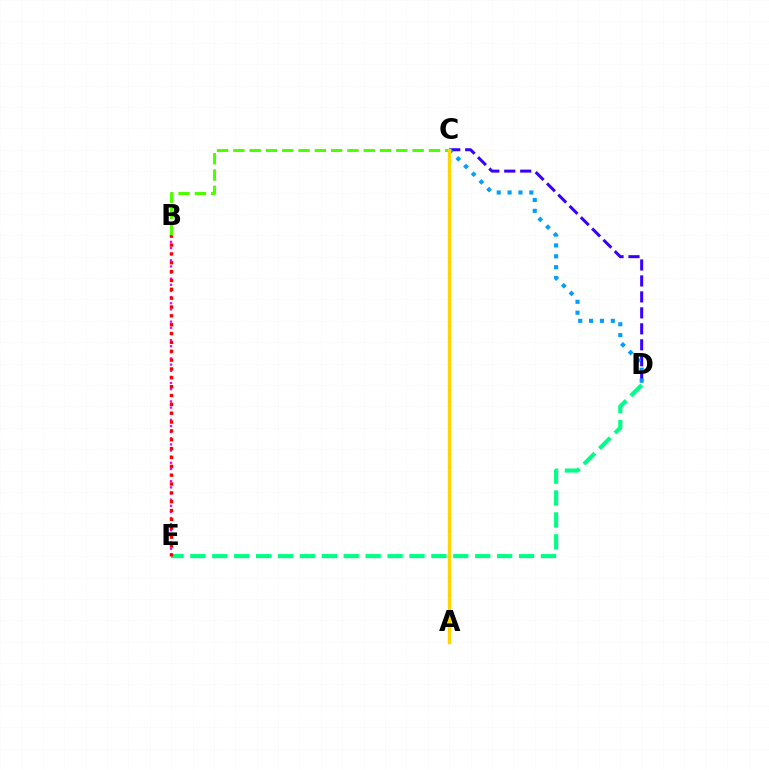{('B', 'C'): [{'color': '#4fff00', 'line_style': 'dashed', 'thickness': 2.21}], ('B', 'E'): [{'color': '#ff00ed', 'line_style': 'dotted', 'thickness': 1.67}, {'color': '#ff0000', 'line_style': 'dotted', 'thickness': 2.4}], ('D', 'E'): [{'color': '#00ff86', 'line_style': 'dashed', 'thickness': 2.98}], ('C', 'D'): [{'color': '#3700ff', 'line_style': 'dashed', 'thickness': 2.17}, {'color': '#009eff', 'line_style': 'dotted', 'thickness': 2.95}], ('A', 'C'): [{'color': '#ffd500', 'line_style': 'solid', 'thickness': 2.47}]}